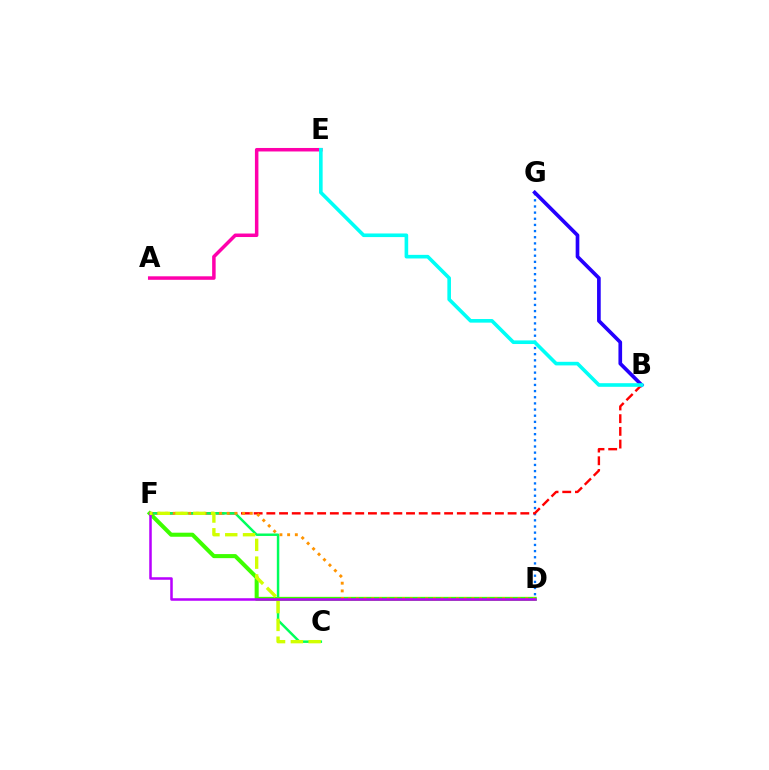{('D', 'G'): [{'color': '#0074ff', 'line_style': 'dotted', 'thickness': 1.67}], ('B', 'F'): [{'color': '#ff0000', 'line_style': 'dashed', 'thickness': 1.73}], ('C', 'F'): [{'color': '#00ff5c', 'line_style': 'solid', 'thickness': 1.77}, {'color': '#d1ff00', 'line_style': 'dashed', 'thickness': 2.42}], ('D', 'F'): [{'color': '#3dff00', 'line_style': 'solid', 'thickness': 2.92}, {'color': '#ff9400', 'line_style': 'dotted', 'thickness': 2.09}, {'color': '#b900ff', 'line_style': 'solid', 'thickness': 1.82}], ('B', 'G'): [{'color': '#2500ff', 'line_style': 'solid', 'thickness': 2.64}], ('A', 'E'): [{'color': '#ff00ac', 'line_style': 'solid', 'thickness': 2.52}], ('B', 'E'): [{'color': '#00fff6', 'line_style': 'solid', 'thickness': 2.6}]}